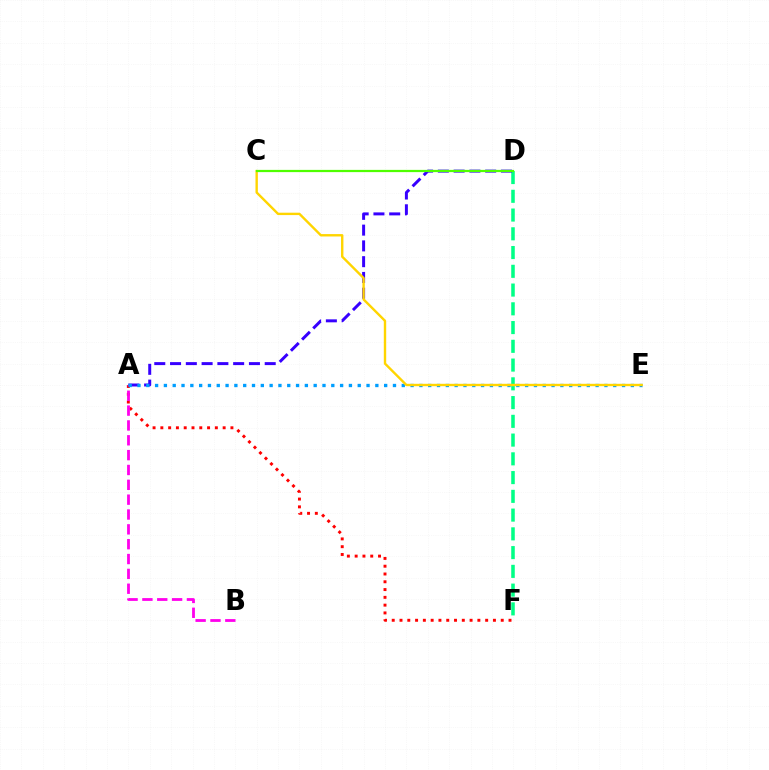{('D', 'F'): [{'color': '#00ff86', 'line_style': 'dashed', 'thickness': 2.55}], ('A', 'F'): [{'color': '#ff0000', 'line_style': 'dotted', 'thickness': 2.12}], ('A', 'D'): [{'color': '#3700ff', 'line_style': 'dashed', 'thickness': 2.14}], ('A', 'B'): [{'color': '#ff00ed', 'line_style': 'dashed', 'thickness': 2.02}], ('A', 'E'): [{'color': '#009eff', 'line_style': 'dotted', 'thickness': 2.39}], ('C', 'E'): [{'color': '#ffd500', 'line_style': 'solid', 'thickness': 1.72}], ('C', 'D'): [{'color': '#4fff00', 'line_style': 'solid', 'thickness': 1.61}]}